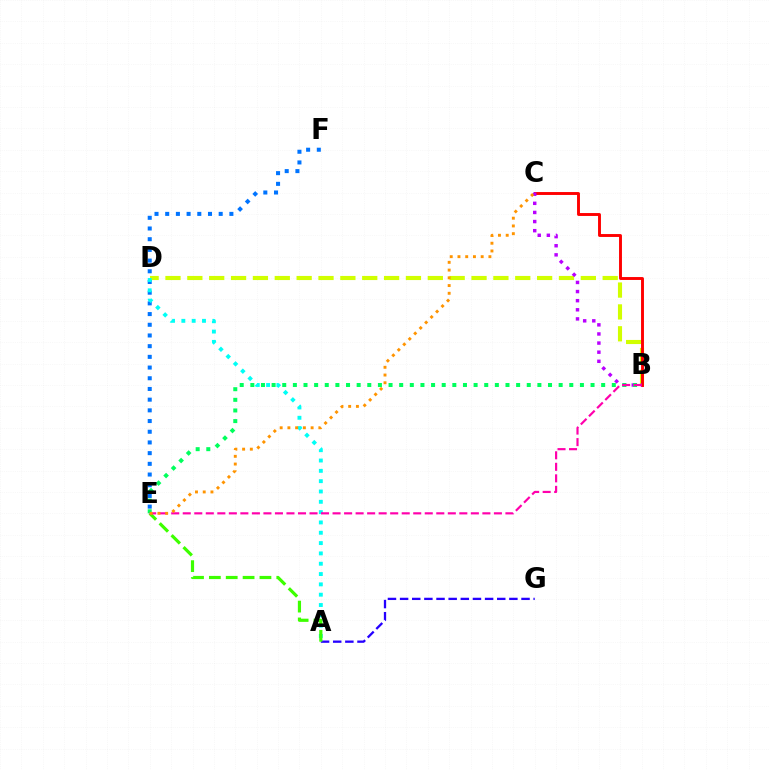{('E', 'F'): [{'color': '#0074ff', 'line_style': 'dotted', 'thickness': 2.91}], ('B', 'D'): [{'color': '#d1ff00', 'line_style': 'dashed', 'thickness': 2.97}], ('B', 'C'): [{'color': '#ff0000', 'line_style': 'solid', 'thickness': 2.09}, {'color': '#b900ff', 'line_style': 'dotted', 'thickness': 2.48}], ('A', 'G'): [{'color': '#2500ff', 'line_style': 'dashed', 'thickness': 1.65}], ('A', 'D'): [{'color': '#00fff6', 'line_style': 'dotted', 'thickness': 2.8}], ('A', 'E'): [{'color': '#3dff00', 'line_style': 'dashed', 'thickness': 2.29}], ('B', 'E'): [{'color': '#00ff5c', 'line_style': 'dotted', 'thickness': 2.89}, {'color': '#ff00ac', 'line_style': 'dashed', 'thickness': 1.57}], ('C', 'E'): [{'color': '#ff9400', 'line_style': 'dotted', 'thickness': 2.1}]}